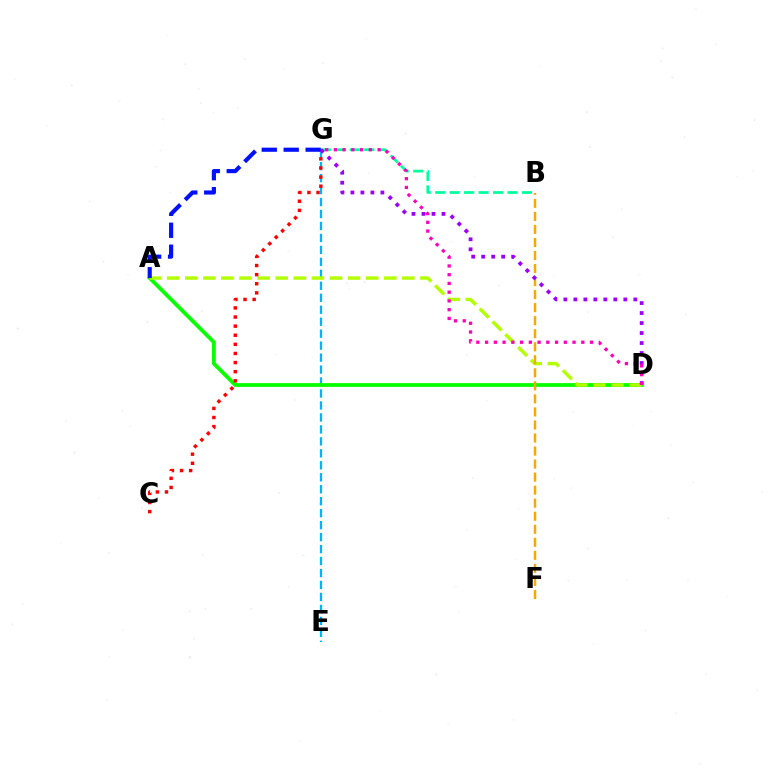{('E', 'G'): [{'color': '#00b5ff', 'line_style': 'dashed', 'thickness': 1.63}], ('A', 'D'): [{'color': '#08ff00', 'line_style': 'solid', 'thickness': 2.74}, {'color': '#b3ff00', 'line_style': 'dashed', 'thickness': 2.46}], ('B', 'G'): [{'color': '#00ff9d', 'line_style': 'dashed', 'thickness': 1.96}], ('C', 'G'): [{'color': '#ff0000', 'line_style': 'dotted', 'thickness': 2.48}], ('A', 'G'): [{'color': '#0010ff', 'line_style': 'dashed', 'thickness': 2.98}], ('B', 'F'): [{'color': '#ffa500', 'line_style': 'dashed', 'thickness': 1.77}], ('D', 'G'): [{'color': '#9b00ff', 'line_style': 'dotted', 'thickness': 2.71}, {'color': '#ff00bd', 'line_style': 'dotted', 'thickness': 2.38}]}